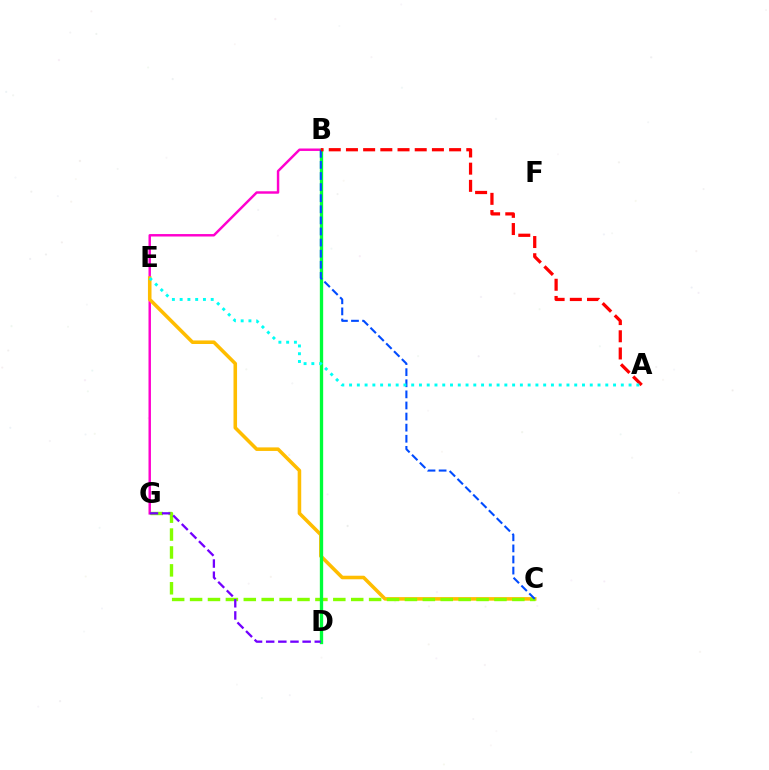{('B', 'G'): [{'color': '#ff00cf', 'line_style': 'solid', 'thickness': 1.76}], ('C', 'E'): [{'color': '#ffbd00', 'line_style': 'solid', 'thickness': 2.56}], ('C', 'G'): [{'color': '#84ff00', 'line_style': 'dashed', 'thickness': 2.43}], ('B', 'D'): [{'color': '#00ff39', 'line_style': 'solid', 'thickness': 2.4}], ('B', 'C'): [{'color': '#004bff', 'line_style': 'dashed', 'thickness': 1.51}], ('D', 'G'): [{'color': '#7200ff', 'line_style': 'dashed', 'thickness': 1.65}], ('A', 'B'): [{'color': '#ff0000', 'line_style': 'dashed', 'thickness': 2.34}], ('A', 'E'): [{'color': '#00fff6', 'line_style': 'dotted', 'thickness': 2.11}]}